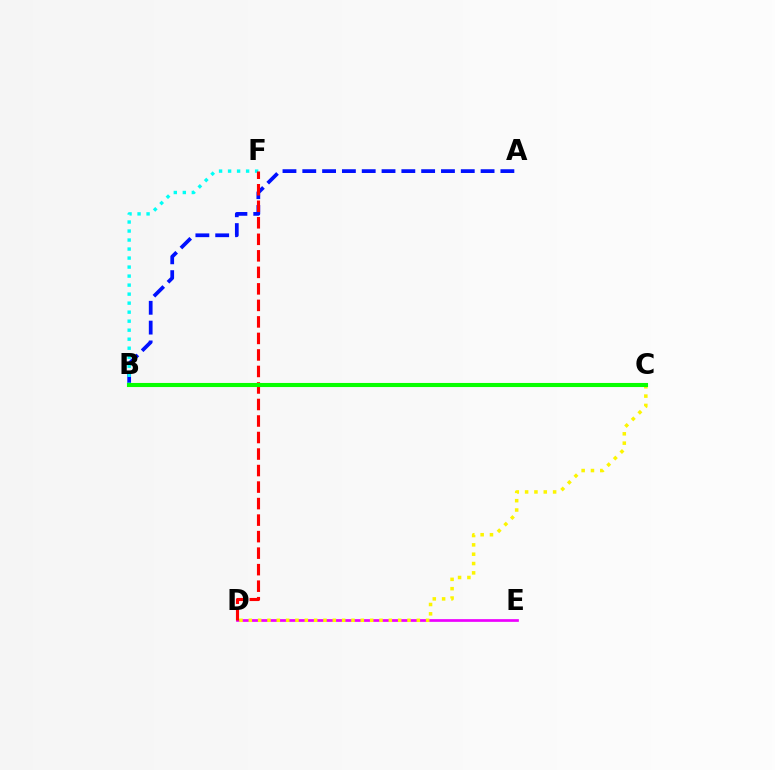{('D', 'E'): [{'color': '#ee00ff', 'line_style': 'solid', 'thickness': 1.95}], ('A', 'B'): [{'color': '#0010ff', 'line_style': 'dashed', 'thickness': 2.69}], ('B', 'F'): [{'color': '#00fff6', 'line_style': 'dotted', 'thickness': 2.45}], ('D', 'F'): [{'color': '#ff0000', 'line_style': 'dashed', 'thickness': 2.24}], ('C', 'D'): [{'color': '#fcf500', 'line_style': 'dotted', 'thickness': 2.54}], ('B', 'C'): [{'color': '#08ff00', 'line_style': 'solid', 'thickness': 2.94}]}